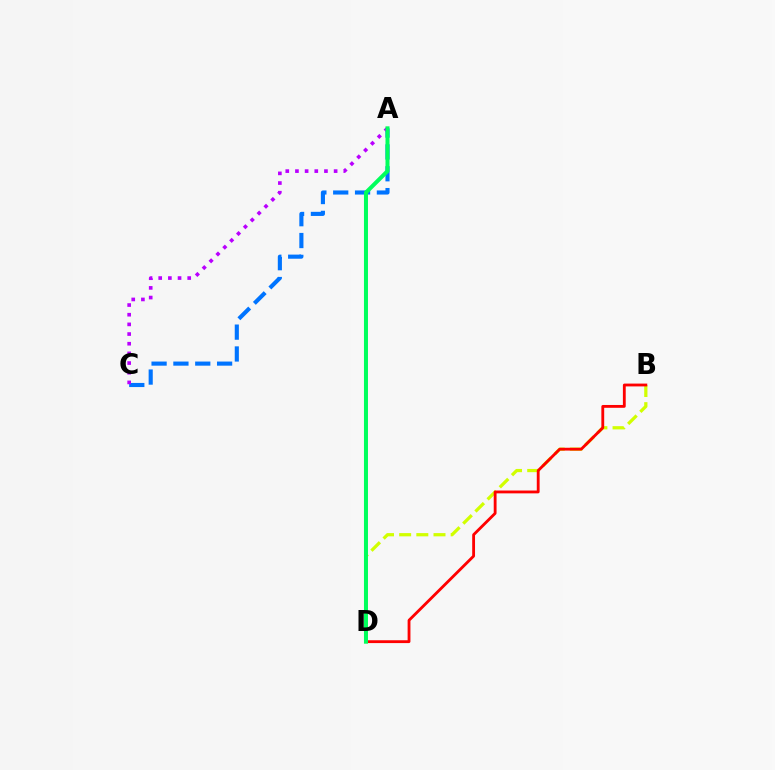{('A', 'C'): [{'color': '#0074ff', 'line_style': 'dashed', 'thickness': 2.97}, {'color': '#b900ff', 'line_style': 'dotted', 'thickness': 2.63}], ('B', 'D'): [{'color': '#d1ff00', 'line_style': 'dashed', 'thickness': 2.33}, {'color': '#ff0000', 'line_style': 'solid', 'thickness': 2.04}], ('A', 'D'): [{'color': '#00ff5c', 'line_style': 'solid', 'thickness': 2.89}]}